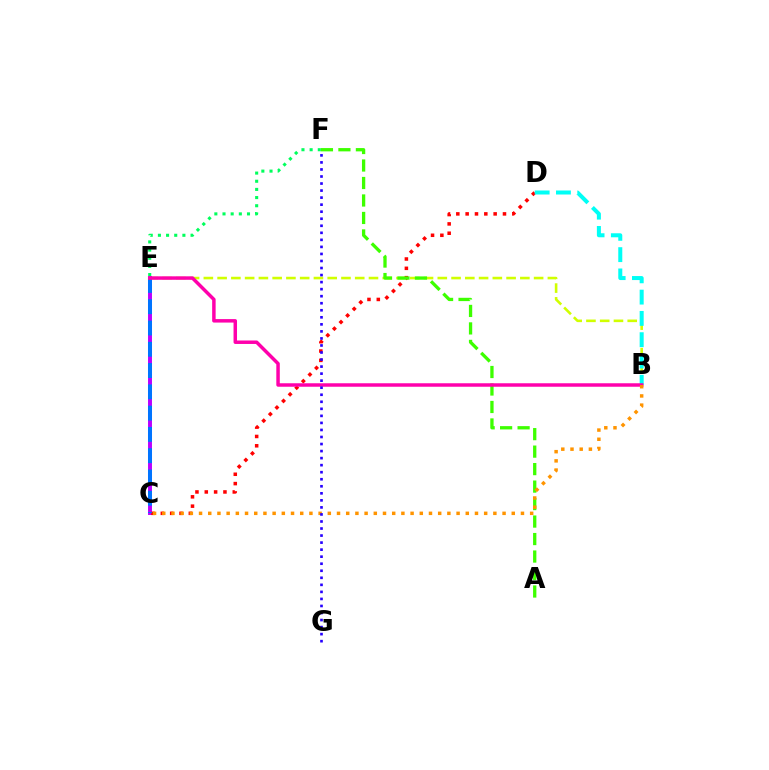{('B', 'E'): [{'color': '#d1ff00', 'line_style': 'dashed', 'thickness': 1.87}, {'color': '#ff00ac', 'line_style': 'solid', 'thickness': 2.5}], ('C', 'E'): [{'color': '#b900ff', 'line_style': 'solid', 'thickness': 2.84}, {'color': '#0074ff', 'line_style': 'dashed', 'thickness': 2.89}], ('C', 'D'): [{'color': '#ff0000', 'line_style': 'dotted', 'thickness': 2.54}], ('E', 'F'): [{'color': '#00ff5c', 'line_style': 'dotted', 'thickness': 2.22}], ('A', 'F'): [{'color': '#3dff00', 'line_style': 'dashed', 'thickness': 2.38}], ('B', 'D'): [{'color': '#00fff6', 'line_style': 'dashed', 'thickness': 2.89}], ('B', 'C'): [{'color': '#ff9400', 'line_style': 'dotted', 'thickness': 2.5}], ('F', 'G'): [{'color': '#2500ff', 'line_style': 'dotted', 'thickness': 1.91}]}